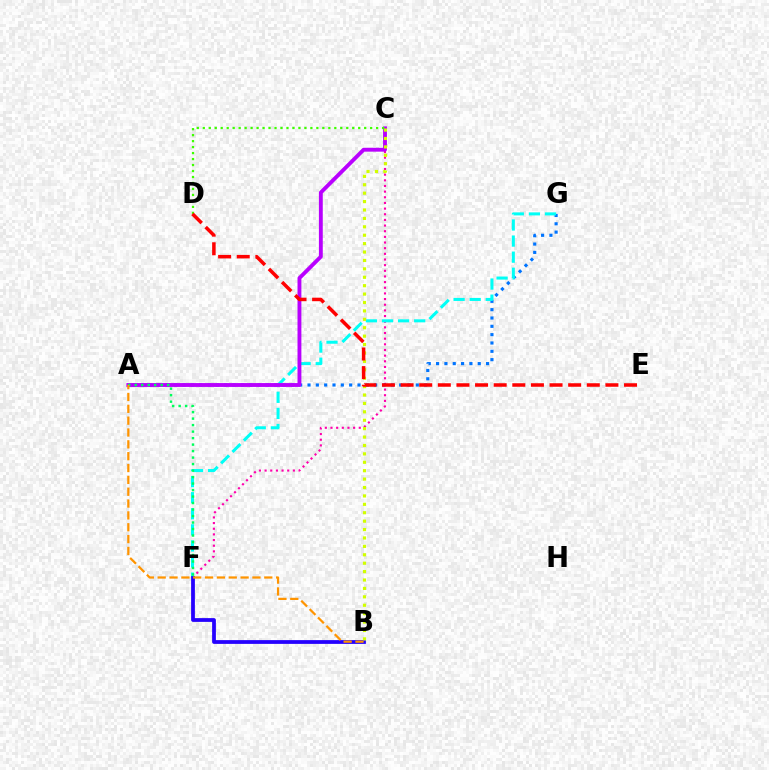{('C', 'F'): [{'color': '#ff00ac', 'line_style': 'dotted', 'thickness': 1.54}], ('A', 'G'): [{'color': '#0074ff', 'line_style': 'dotted', 'thickness': 2.26}], ('F', 'G'): [{'color': '#00fff6', 'line_style': 'dashed', 'thickness': 2.19}], ('B', 'F'): [{'color': '#2500ff', 'line_style': 'solid', 'thickness': 2.71}], ('A', 'C'): [{'color': '#b900ff', 'line_style': 'solid', 'thickness': 2.78}], ('A', 'F'): [{'color': '#00ff5c', 'line_style': 'dotted', 'thickness': 1.76}], ('B', 'C'): [{'color': '#d1ff00', 'line_style': 'dotted', 'thickness': 2.28}], ('C', 'D'): [{'color': '#3dff00', 'line_style': 'dotted', 'thickness': 1.62}], ('D', 'E'): [{'color': '#ff0000', 'line_style': 'dashed', 'thickness': 2.53}], ('A', 'B'): [{'color': '#ff9400', 'line_style': 'dashed', 'thickness': 1.61}]}